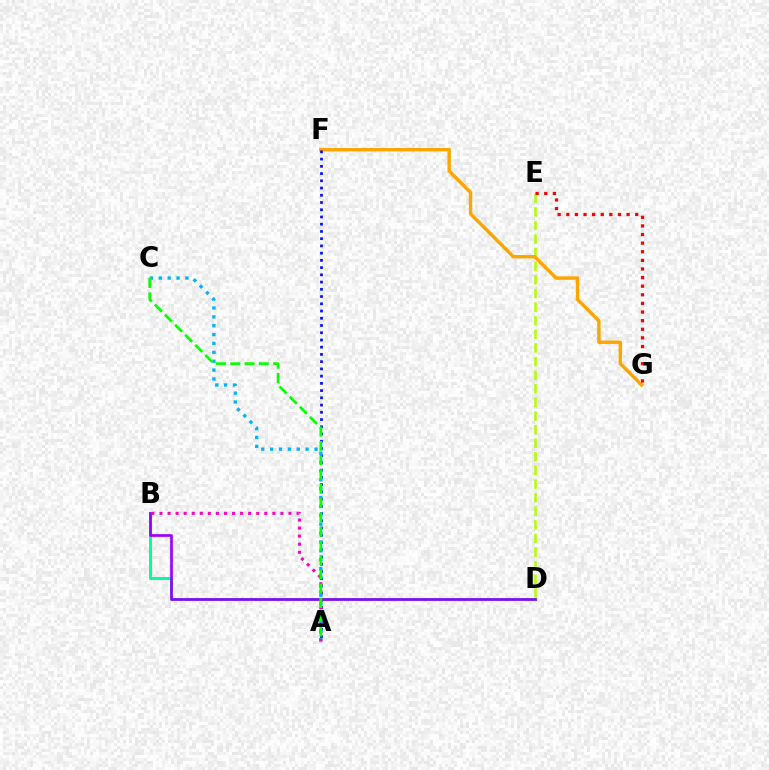{('D', 'E'): [{'color': '#b3ff00', 'line_style': 'dashed', 'thickness': 1.85}], ('B', 'D'): [{'color': '#00ff9d', 'line_style': 'solid', 'thickness': 2.14}, {'color': '#9b00ff', 'line_style': 'solid', 'thickness': 1.94}], ('F', 'G'): [{'color': '#ffa500', 'line_style': 'solid', 'thickness': 2.45}], ('A', 'F'): [{'color': '#0010ff', 'line_style': 'dotted', 'thickness': 1.97}], ('A', 'C'): [{'color': '#00b5ff', 'line_style': 'dotted', 'thickness': 2.41}, {'color': '#08ff00', 'line_style': 'dashed', 'thickness': 1.94}], ('A', 'B'): [{'color': '#ff00bd', 'line_style': 'dotted', 'thickness': 2.19}], ('E', 'G'): [{'color': '#ff0000', 'line_style': 'dotted', 'thickness': 2.34}]}